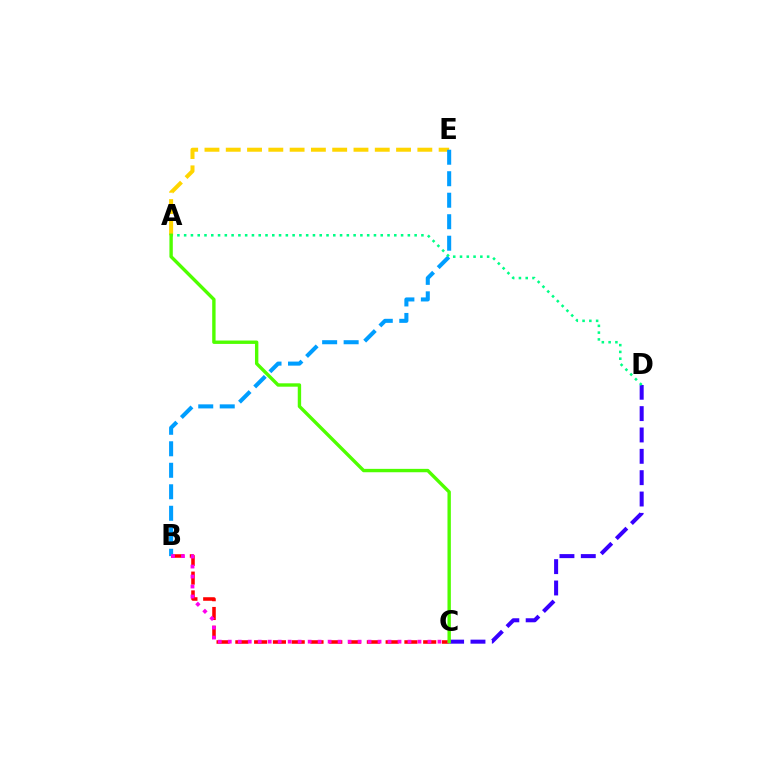{('B', 'C'): [{'color': '#ff0000', 'line_style': 'dashed', 'thickness': 2.55}, {'color': '#ff00ed', 'line_style': 'dotted', 'thickness': 2.71}], ('A', 'E'): [{'color': '#ffd500', 'line_style': 'dashed', 'thickness': 2.89}], ('B', 'E'): [{'color': '#009eff', 'line_style': 'dashed', 'thickness': 2.92}], ('C', 'D'): [{'color': '#3700ff', 'line_style': 'dashed', 'thickness': 2.9}], ('A', 'D'): [{'color': '#00ff86', 'line_style': 'dotted', 'thickness': 1.84}], ('A', 'C'): [{'color': '#4fff00', 'line_style': 'solid', 'thickness': 2.44}]}